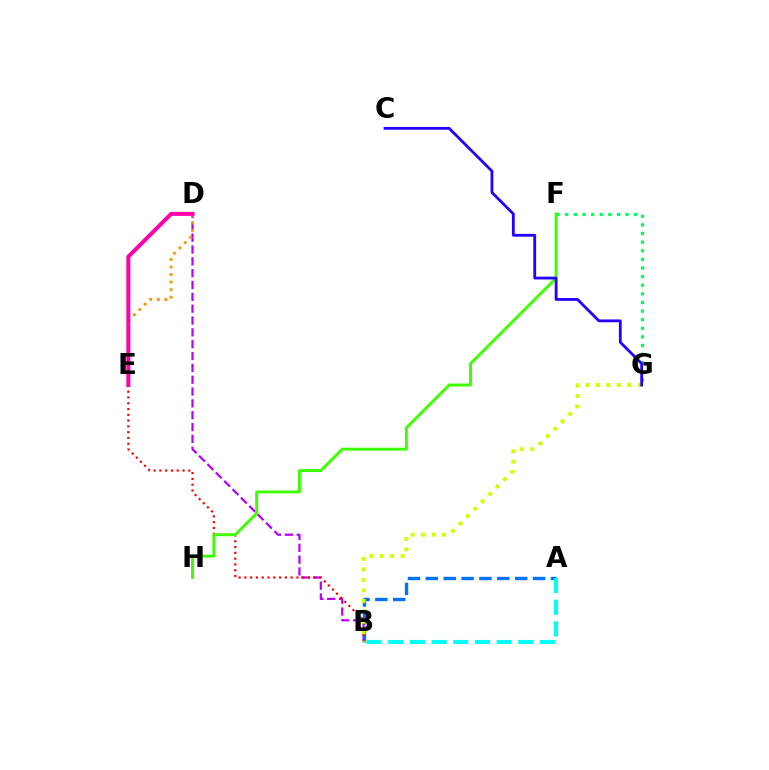{('F', 'G'): [{'color': '#00ff5c', 'line_style': 'dotted', 'thickness': 2.34}], ('B', 'D'): [{'color': '#b900ff', 'line_style': 'dashed', 'thickness': 1.61}], ('A', 'B'): [{'color': '#0074ff', 'line_style': 'dashed', 'thickness': 2.43}, {'color': '#00fff6', 'line_style': 'dashed', 'thickness': 2.94}], ('B', 'E'): [{'color': '#ff0000', 'line_style': 'dotted', 'thickness': 1.57}], ('F', 'H'): [{'color': '#3dff00', 'line_style': 'solid', 'thickness': 2.11}], ('D', 'E'): [{'color': '#ff9400', 'line_style': 'dotted', 'thickness': 2.05}, {'color': '#ff00ac', 'line_style': 'solid', 'thickness': 2.89}], ('B', 'G'): [{'color': '#d1ff00', 'line_style': 'dotted', 'thickness': 2.84}], ('C', 'G'): [{'color': '#2500ff', 'line_style': 'solid', 'thickness': 2.02}]}